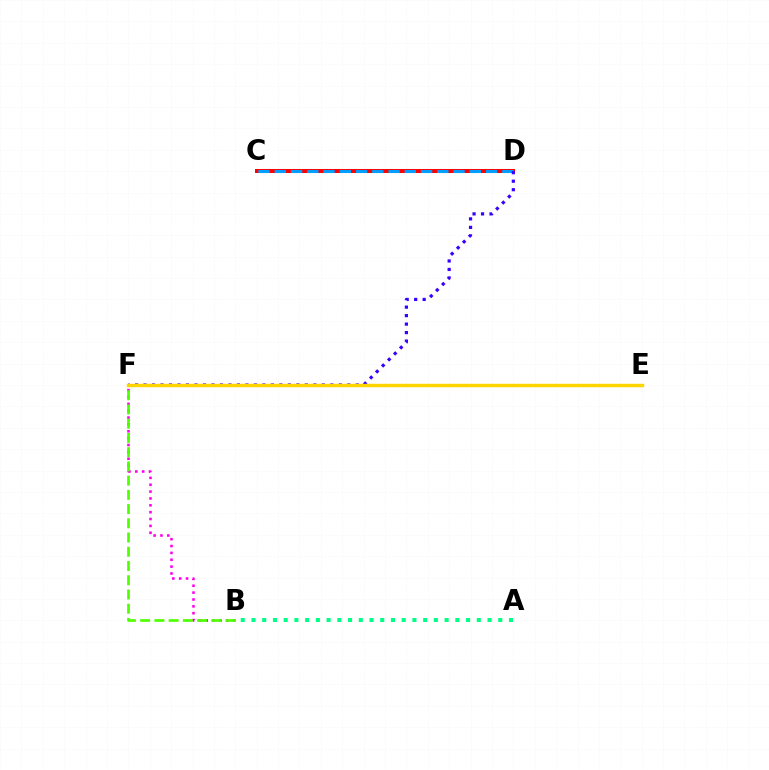{('B', 'F'): [{'color': '#ff00ed', 'line_style': 'dotted', 'thickness': 1.86}, {'color': '#4fff00', 'line_style': 'dashed', 'thickness': 1.93}], ('C', 'D'): [{'color': '#ff0000', 'line_style': 'solid', 'thickness': 2.87}, {'color': '#009eff', 'line_style': 'dashed', 'thickness': 2.21}], ('A', 'B'): [{'color': '#00ff86', 'line_style': 'dotted', 'thickness': 2.91}], ('D', 'F'): [{'color': '#3700ff', 'line_style': 'dotted', 'thickness': 2.31}], ('E', 'F'): [{'color': '#ffd500', 'line_style': 'solid', 'thickness': 2.48}]}